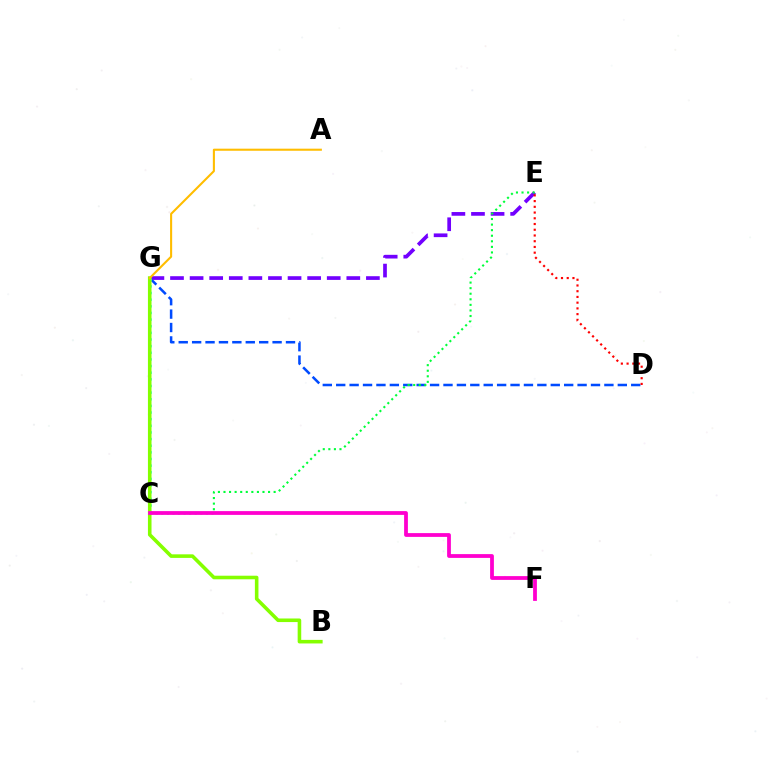{('D', 'G'): [{'color': '#004bff', 'line_style': 'dashed', 'thickness': 1.82}], ('E', 'G'): [{'color': '#7200ff', 'line_style': 'dashed', 'thickness': 2.66}], ('C', 'G'): [{'color': '#00fff6', 'line_style': 'dotted', 'thickness': 1.8}], ('B', 'G'): [{'color': '#84ff00', 'line_style': 'solid', 'thickness': 2.57}], ('D', 'E'): [{'color': '#ff0000', 'line_style': 'dotted', 'thickness': 1.56}], ('C', 'E'): [{'color': '#00ff39', 'line_style': 'dotted', 'thickness': 1.51}], ('C', 'F'): [{'color': '#ff00cf', 'line_style': 'solid', 'thickness': 2.72}], ('A', 'G'): [{'color': '#ffbd00', 'line_style': 'solid', 'thickness': 1.5}]}